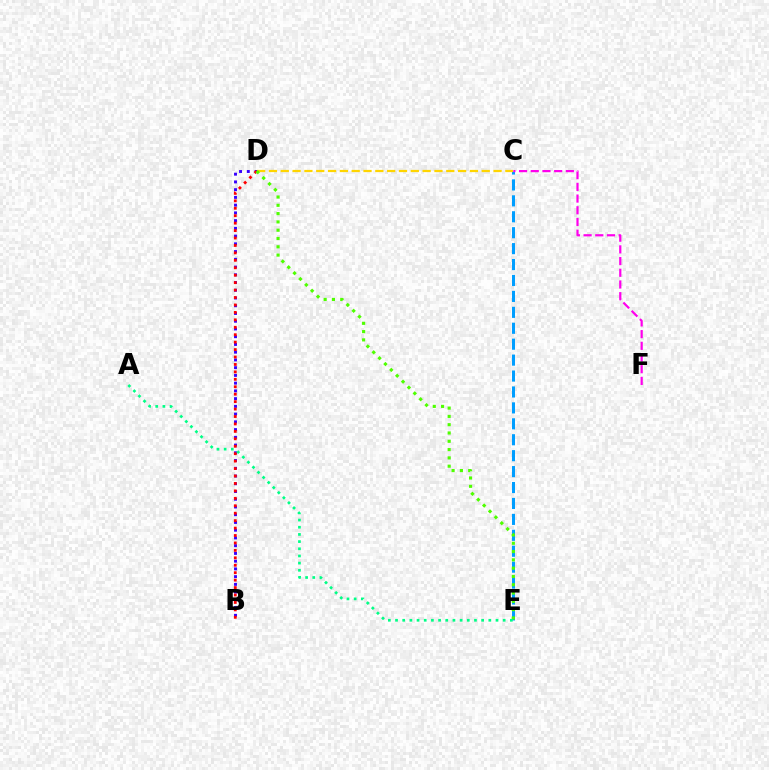{('C', 'E'): [{'color': '#009eff', 'line_style': 'dashed', 'thickness': 2.16}], ('C', 'F'): [{'color': '#ff00ed', 'line_style': 'dashed', 'thickness': 1.59}], ('B', 'D'): [{'color': '#3700ff', 'line_style': 'dotted', 'thickness': 2.1}, {'color': '#ff0000', 'line_style': 'dotted', 'thickness': 2.02}], ('C', 'D'): [{'color': '#ffd500', 'line_style': 'dashed', 'thickness': 1.61}], ('D', 'E'): [{'color': '#4fff00', 'line_style': 'dotted', 'thickness': 2.25}], ('A', 'E'): [{'color': '#00ff86', 'line_style': 'dotted', 'thickness': 1.95}]}